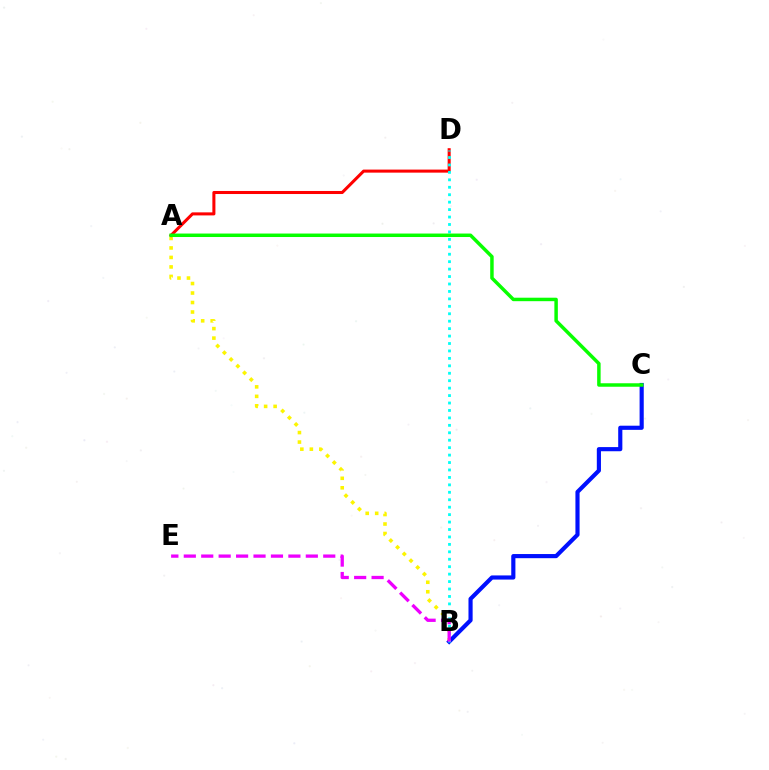{('A', 'B'): [{'color': '#fcf500', 'line_style': 'dotted', 'thickness': 2.58}], ('B', 'C'): [{'color': '#0010ff', 'line_style': 'solid', 'thickness': 2.99}], ('A', 'D'): [{'color': '#ff0000', 'line_style': 'solid', 'thickness': 2.19}], ('B', 'D'): [{'color': '#00fff6', 'line_style': 'dotted', 'thickness': 2.02}], ('B', 'E'): [{'color': '#ee00ff', 'line_style': 'dashed', 'thickness': 2.37}], ('A', 'C'): [{'color': '#08ff00', 'line_style': 'solid', 'thickness': 2.5}]}